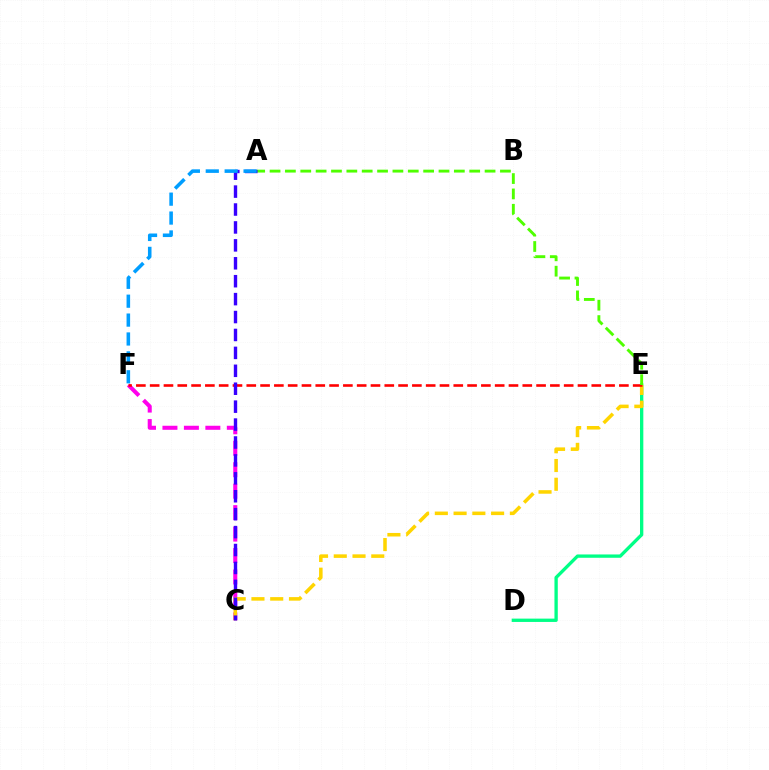{('D', 'E'): [{'color': '#00ff86', 'line_style': 'solid', 'thickness': 2.39}], ('C', 'F'): [{'color': '#ff00ed', 'line_style': 'dashed', 'thickness': 2.91}], ('C', 'E'): [{'color': '#ffd500', 'line_style': 'dashed', 'thickness': 2.55}], ('E', 'F'): [{'color': '#ff0000', 'line_style': 'dashed', 'thickness': 1.87}], ('A', 'E'): [{'color': '#4fff00', 'line_style': 'dashed', 'thickness': 2.09}], ('A', 'C'): [{'color': '#3700ff', 'line_style': 'dashed', 'thickness': 2.43}], ('A', 'F'): [{'color': '#009eff', 'line_style': 'dashed', 'thickness': 2.57}]}